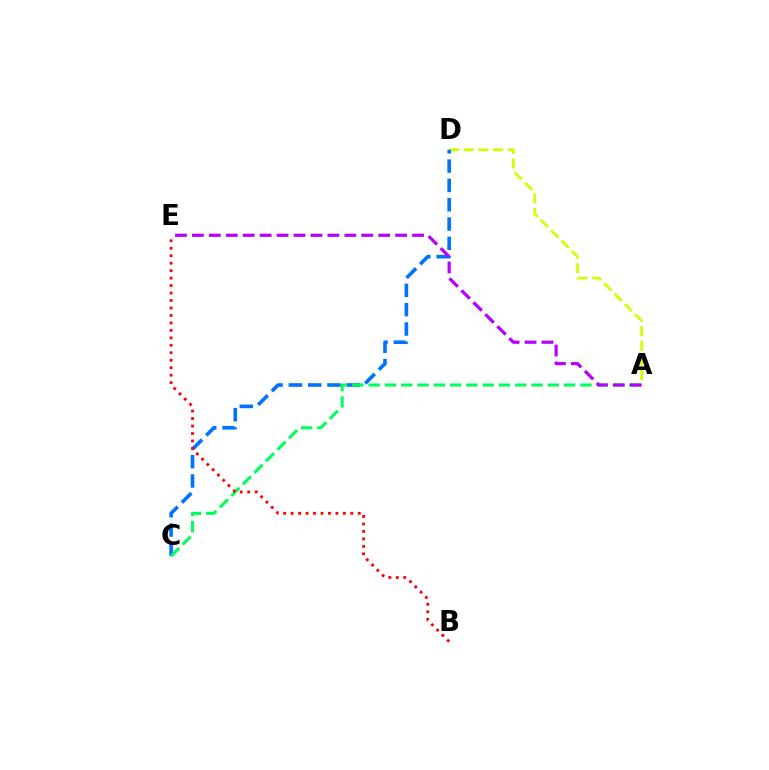{('A', 'D'): [{'color': '#d1ff00', 'line_style': 'dashed', 'thickness': 1.98}], ('C', 'D'): [{'color': '#0074ff', 'line_style': 'dashed', 'thickness': 2.62}], ('A', 'C'): [{'color': '#00ff5c', 'line_style': 'dashed', 'thickness': 2.21}], ('B', 'E'): [{'color': '#ff0000', 'line_style': 'dotted', 'thickness': 2.03}], ('A', 'E'): [{'color': '#b900ff', 'line_style': 'dashed', 'thickness': 2.3}]}